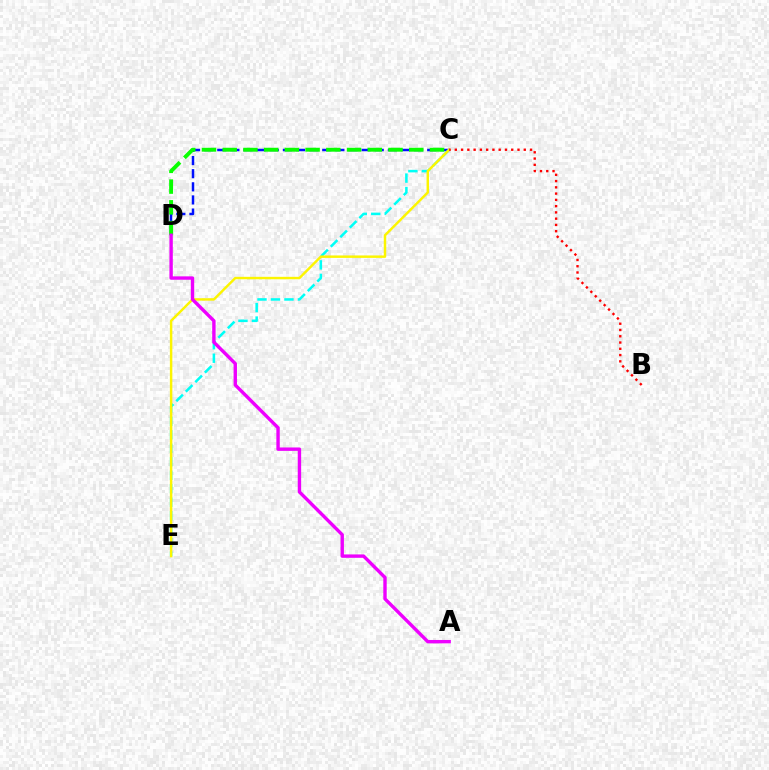{('C', 'D'): [{'color': '#0010ff', 'line_style': 'dashed', 'thickness': 1.78}, {'color': '#08ff00', 'line_style': 'dashed', 'thickness': 2.82}], ('C', 'E'): [{'color': '#00fff6', 'line_style': 'dashed', 'thickness': 1.83}, {'color': '#fcf500', 'line_style': 'solid', 'thickness': 1.77}], ('B', 'C'): [{'color': '#ff0000', 'line_style': 'dotted', 'thickness': 1.7}], ('A', 'D'): [{'color': '#ee00ff', 'line_style': 'solid', 'thickness': 2.44}]}